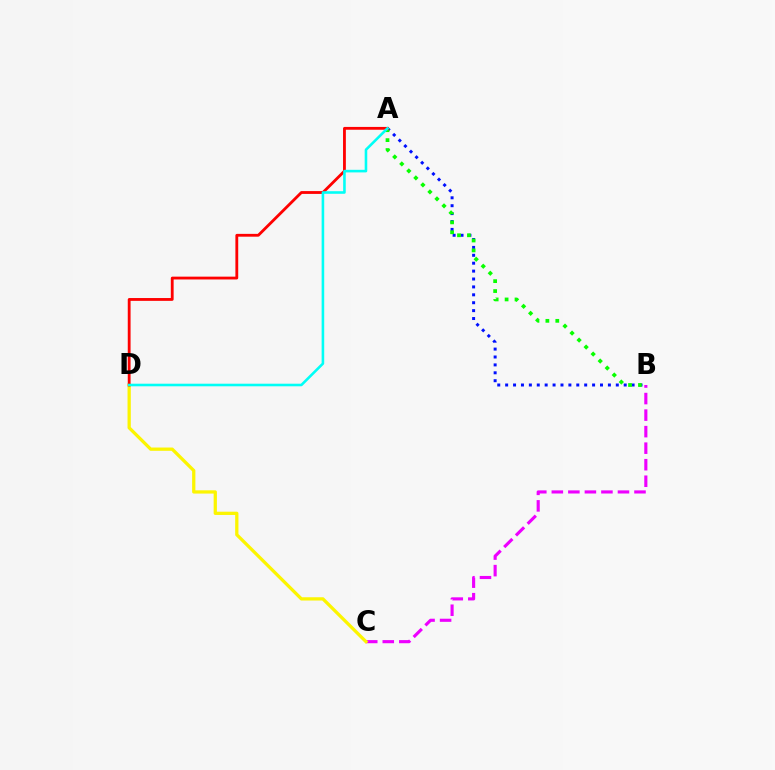{('B', 'C'): [{'color': '#ee00ff', 'line_style': 'dashed', 'thickness': 2.25}], ('A', 'B'): [{'color': '#0010ff', 'line_style': 'dotted', 'thickness': 2.15}, {'color': '#08ff00', 'line_style': 'dotted', 'thickness': 2.69}], ('C', 'D'): [{'color': '#fcf500', 'line_style': 'solid', 'thickness': 2.35}], ('A', 'D'): [{'color': '#ff0000', 'line_style': 'solid', 'thickness': 2.03}, {'color': '#00fff6', 'line_style': 'solid', 'thickness': 1.86}]}